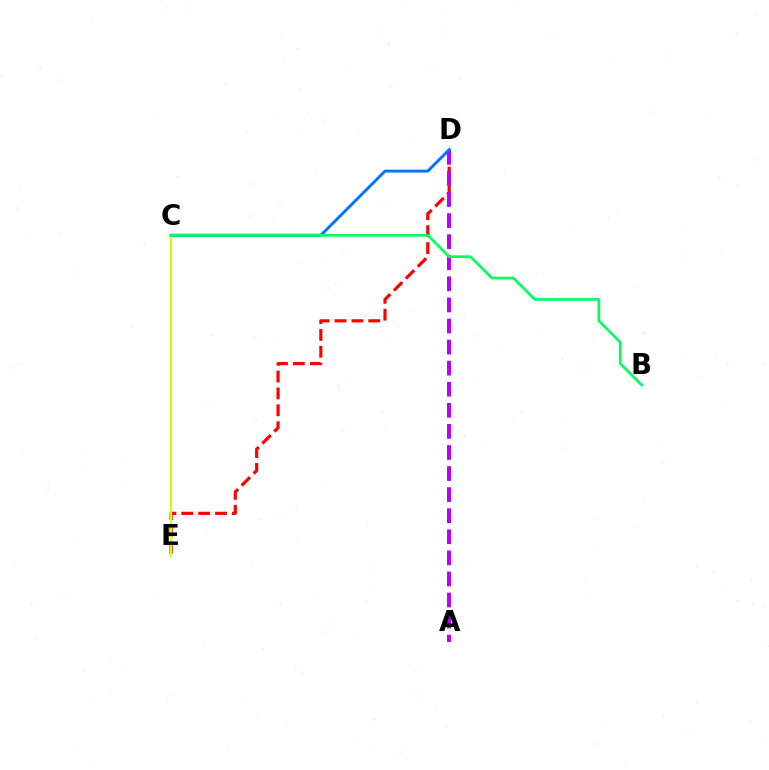{('D', 'E'): [{'color': '#ff0000', 'line_style': 'dashed', 'thickness': 2.29}], ('C', 'E'): [{'color': '#d1ff00', 'line_style': 'solid', 'thickness': 1.51}], ('A', 'D'): [{'color': '#b900ff', 'line_style': 'dashed', 'thickness': 2.86}], ('C', 'D'): [{'color': '#0074ff', 'line_style': 'solid', 'thickness': 2.11}], ('B', 'C'): [{'color': '#00ff5c', 'line_style': 'solid', 'thickness': 1.93}]}